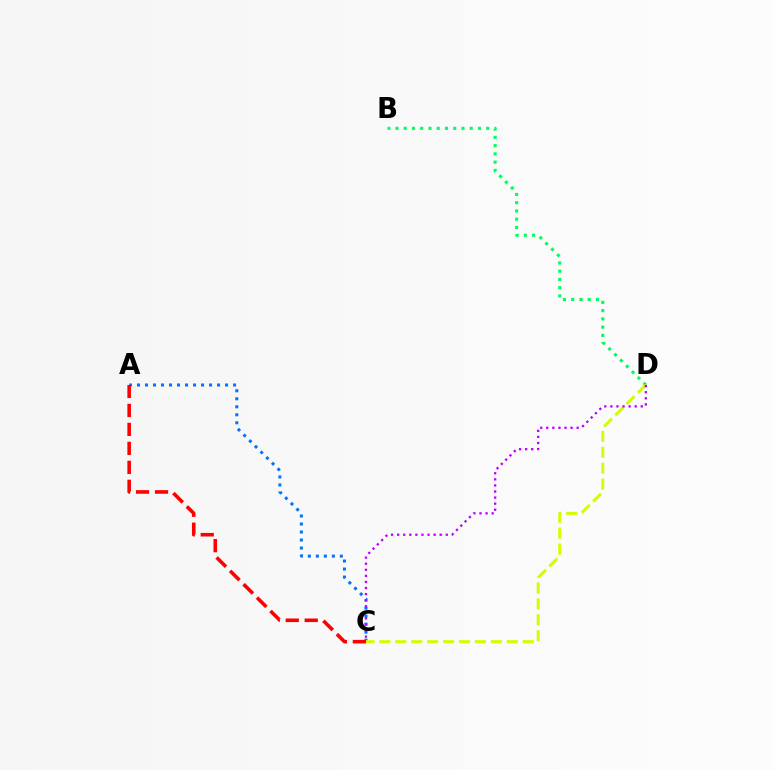{('A', 'C'): [{'color': '#0074ff', 'line_style': 'dotted', 'thickness': 2.18}, {'color': '#ff0000', 'line_style': 'dashed', 'thickness': 2.58}], ('B', 'D'): [{'color': '#00ff5c', 'line_style': 'dotted', 'thickness': 2.24}], ('C', 'D'): [{'color': '#d1ff00', 'line_style': 'dashed', 'thickness': 2.16}, {'color': '#b900ff', 'line_style': 'dotted', 'thickness': 1.65}]}